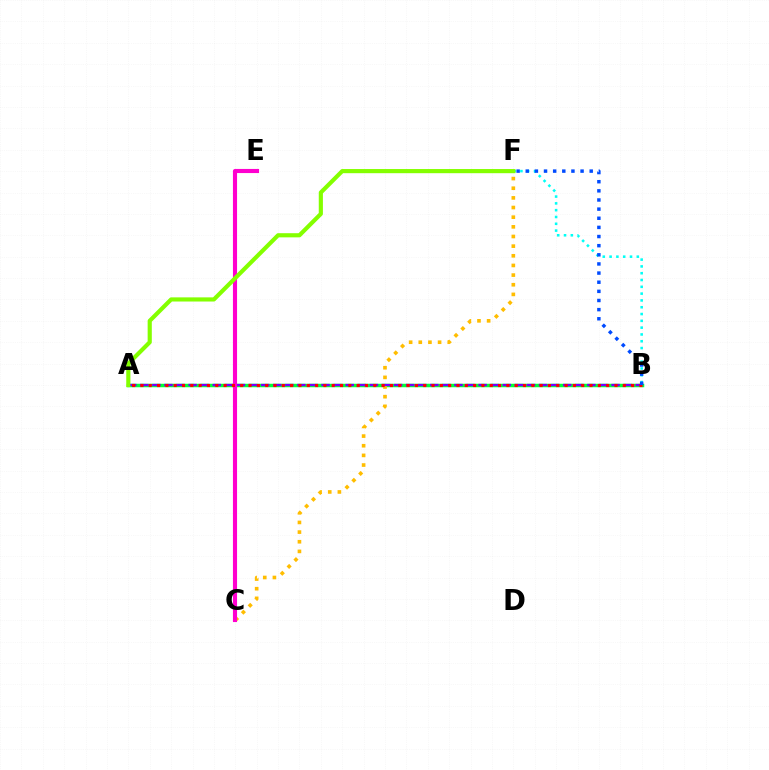{('A', 'B'): [{'color': '#00ff39', 'line_style': 'solid', 'thickness': 2.51}, {'color': '#7200ff', 'line_style': 'dashed', 'thickness': 1.64}, {'color': '#ff0000', 'line_style': 'dotted', 'thickness': 2.26}], ('C', 'F'): [{'color': '#ffbd00', 'line_style': 'dotted', 'thickness': 2.62}], ('B', 'F'): [{'color': '#00fff6', 'line_style': 'dotted', 'thickness': 1.85}, {'color': '#004bff', 'line_style': 'dotted', 'thickness': 2.48}], ('C', 'E'): [{'color': '#ff00cf', 'line_style': 'solid', 'thickness': 2.96}], ('A', 'F'): [{'color': '#84ff00', 'line_style': 'solid', 'thickness': 2.99}]}